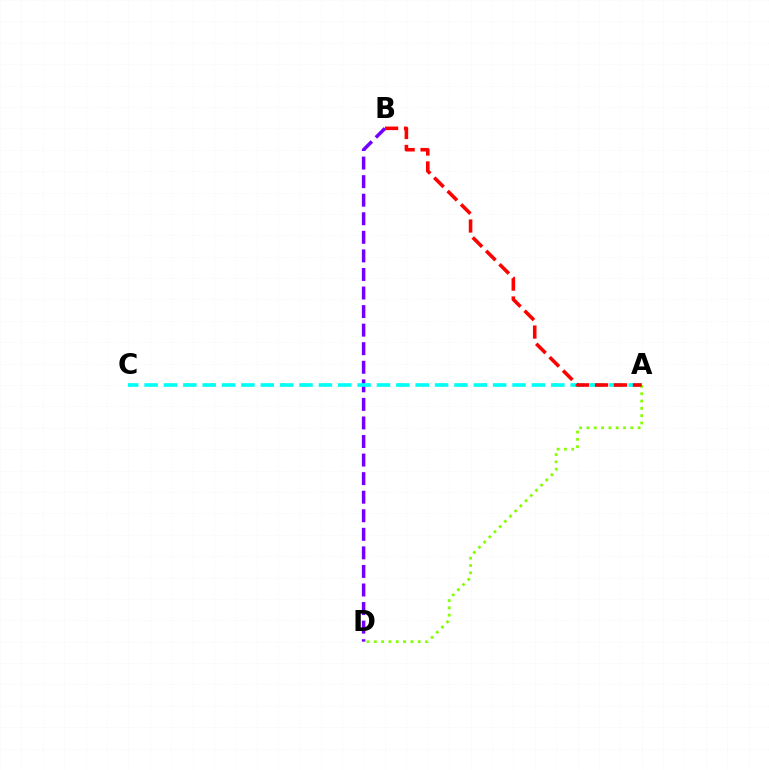{('B', 'D'): [{'color': '#7200ff', 'line_style': 'dashed', 'thickness': 2.52}], ('A', 'C'): [{'color': '#00fff6', 'line_style': 'dashed', 'thickness': 2.63}], ('A', 'D'): [{'color': '#84ff00', 'line_style': 'dotted', 'thickness': 1.99}], ('A', 'B'): [{'color': '#ff0000', 'line_style': 'dashed', 'thickness': 2.57}]}